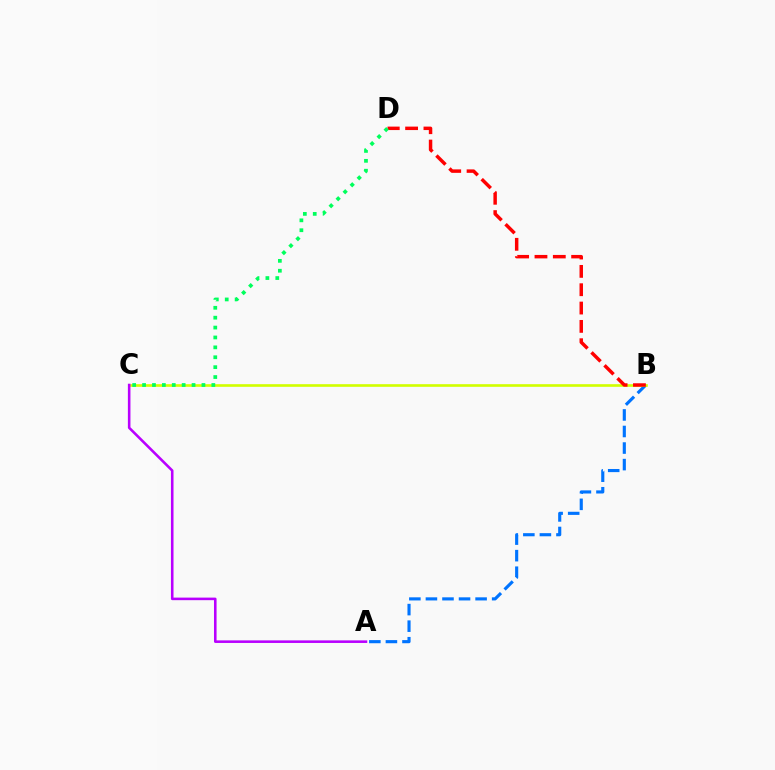{('A', 'B'): [{'color': '#0074ff', 'line_style': 'dashed', 'thickness': 2.25}], ('B', 'C'): [{'color': '#d1ff00', 'line_style': 'solid', 'thickness': 1.89}], ('B', 'D'): [{'color': '#ff0000', 'line_style': 'dashed', 'thickness': 2.49}], ('A', 'C'): [{'color': '#b900ff', 'line_style': 'solid', 'thickness': 1.85}], ('C', 'D'): [{'color': '#00ff5c', 'line_style': 'dotted', 'thickness': 2.69}]}